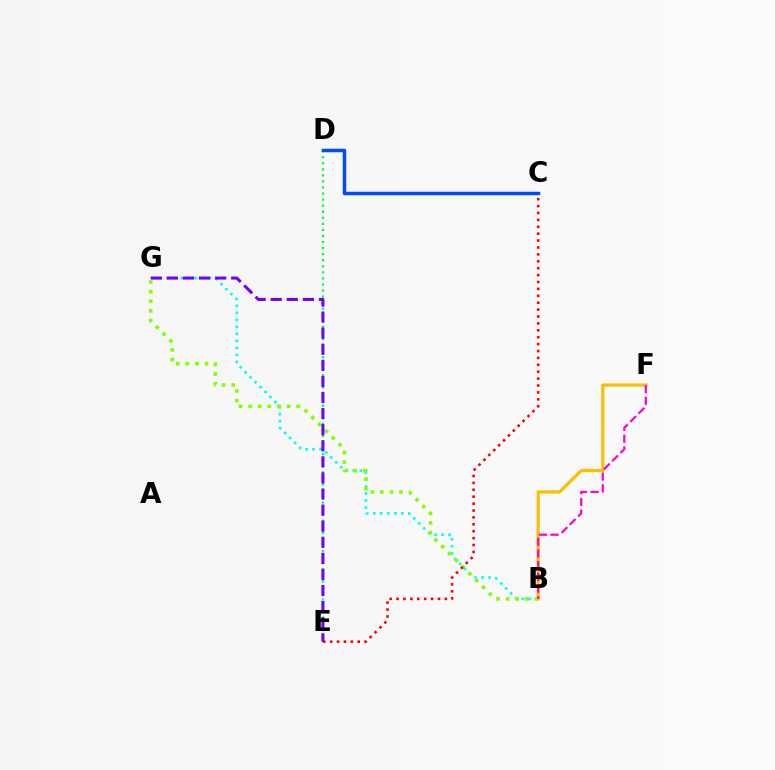{('D', 'E'): [{'color': '#00ff39', 'line_style': 'dotted', 'thickness': 1.65}], ('B', 'G'): [{'color': '#00fff6', 'line_style': 'dotted', 'thickness': 1.91}, {'color': '#84ff00', 'line_style': 'dotted', 'thickness': 2.61}], ('B', 'F'): [{'color': '#ffbd00', 'line_style': 'solid', 'thickness': 2.29}, {'color': '#ff00cf', 'line_style': 'dashed', 'thickness': 1.59}], ('C', 'E'): [{'color': '#ff0000', 'line_style': 'dotted', 'thickness': 1.88}], ('C', 'D'): [{'color': '#004bff', 'line_style': 'solid', 'thickness': 2.52}], ('E', 'G'): [{'color': '#7200ff', 'line_style': 'dashed', 'thickness': 2.19}]}